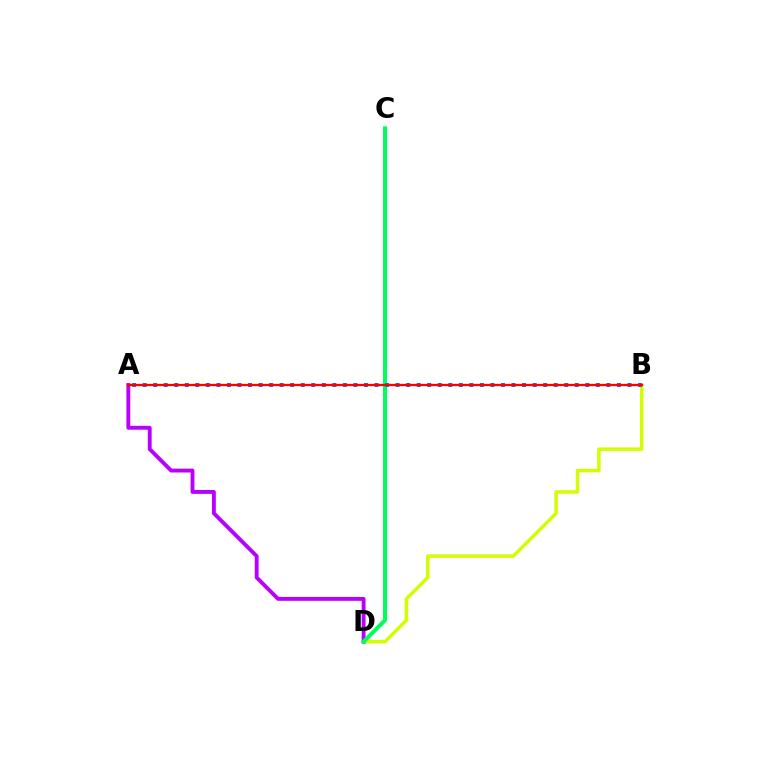{('B', 'D'): [{'color': '#d1ff00', 'line_style': 'solid', 'thickness': 2.51}], ('A', 'D'): [{'color': '#b900ff', 'line_style': 'solid', 'thickness': 2.79}], ('C', 'D'): [{'color': '#00ff5c', 'line_style': 'solid', 'thickness': 2.9}], ('A', 'B'): [{'color': '#0074ff', 'line_style': 'dotted', 'thickness': 2.86}, {'color': '#ff0000', 'line_style': 'solid', 'thickness': 1.67}]}